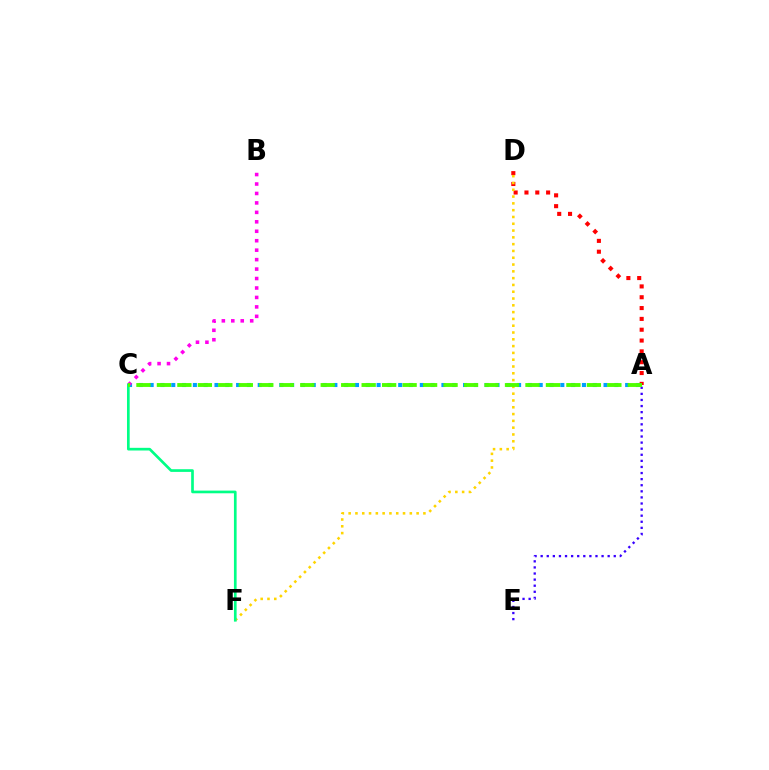{('A', 'C'): [{'color': '#009eff', 'line_style': 'dotted', 'thickness': 2.94}, {'color': '#4fff00', 'line_style': 'dashed', 'thickness': 2.78}], ('A', 'E'): [{'color': '#3700ff', 'line_style': 'dotted', 'thickness': 1.65}], ('A', 'D'): [{'color': '#ff0000', 'line_style': 'dotted', 'thickness': 2.94}], ('D', 'F'): [{'color': '#ffd500', 'line_style': 'dotted', 'thickness': 1.85}], ('B', 'C'): [{'color': '#ff00ed', 'line_style': 'dotted', 'thickness': 2.57}], ('C', 'F'): [{'color': '#00ff86', 'line_style': 'solid', 'thickness': 1.93}]}